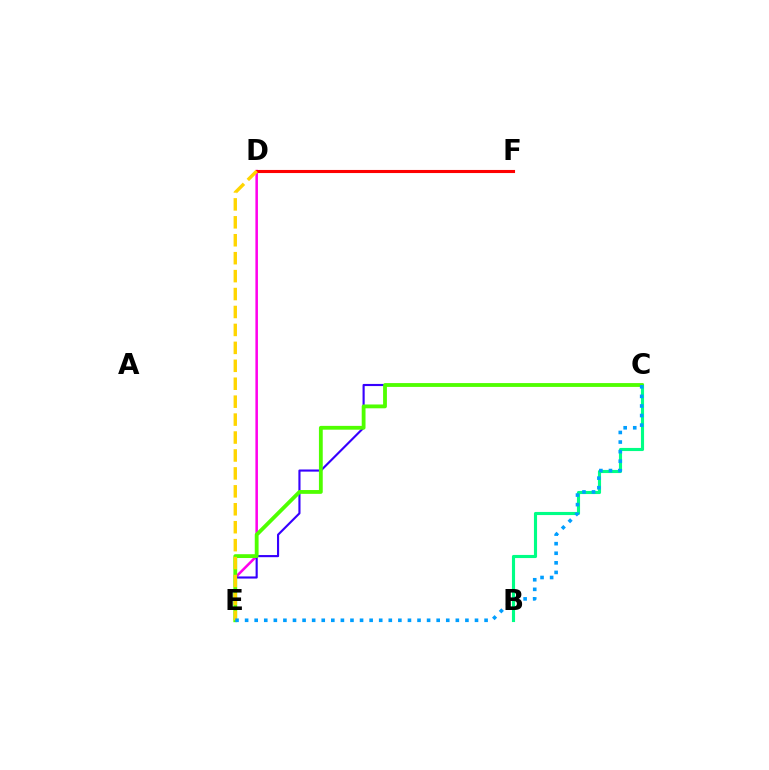{('B', 'C'): [{'color': '#00ff86', 'line_style': 'solid', 'thickness': 2.24}], ('D', 'E'): [{'color': '#ff00ed', 'line_style': 'solid', 'thickness': 1.83}, {'color': '#ffd500', 'line_style': 'dashed', 'thickness': 2.44}], ('C', 'E'): [{'color': '#3700ff', 'line_style': 'solid', 'thickness': 1.54}, {'color': '#4fff00', 'line_style': 'solid', 'thickness': 2.75}, {'color': '#009eff', 'line_style': 'dotted', 'thickness': 2.6}], ('D', 'F'): [{'color': '#ff0000', 'line_style': 'solid', 'thickness': 2.23}]}